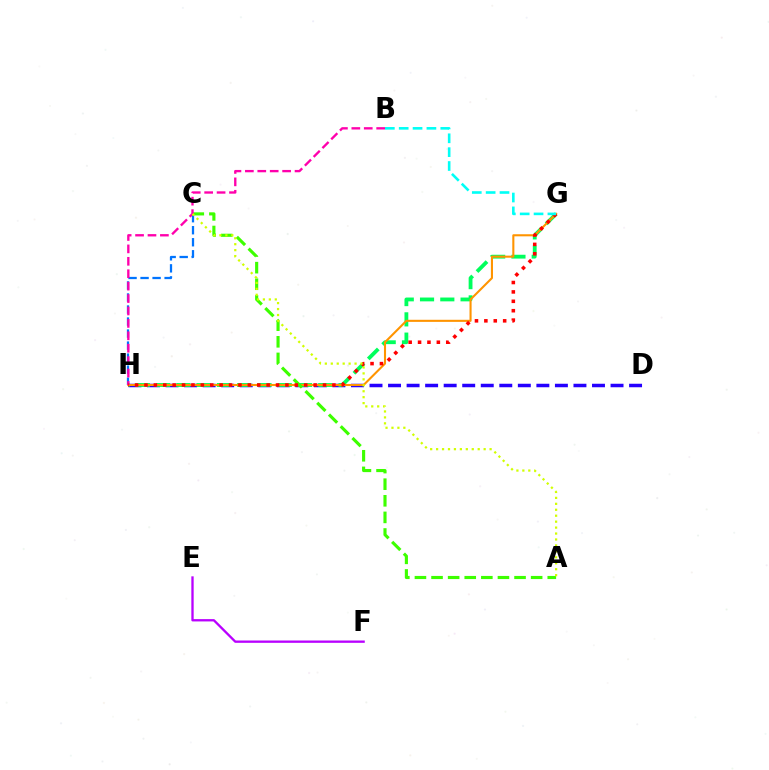{('D', 'H'): [{'color': '#2500ff', 'line_style': 'dashed', 'thickness': 2.52}], ('C', 'H'): [{'color': '#0074ff', 'line_style': 'dashed', 'thickness': 1.63}], ('G', 'H'): [{'color': '#00ff5c', 'line_style': 'dashed', 'thickness': 2.75}, {'color': '#ff9400', 'line_style': 'solid', 'thickness': 1.5}, {'color': '#ff0000', 'line_style': 'dotted', 'thickness': 2.55}], ('A', 'C'): [{'color': '#3dff00', 'line_style': 'dashed', 'thickness': 2.26}, {'color': '#d1ff00', 'line_style': 'dotted', 'thickness': 1.62}], ('B', 'H'): [{'color': '#ff00ac', 'line_style': 'dashed', 'thickness': 1.69}], ('E', 'F'): [{'color': '#b900ff', 'line_style': 'solid', 'thickness': 1.67}], ('B', 'G'): [{'color': '#00fff6', 'line_style': 'dashed', 'thickness': 1.88}]}